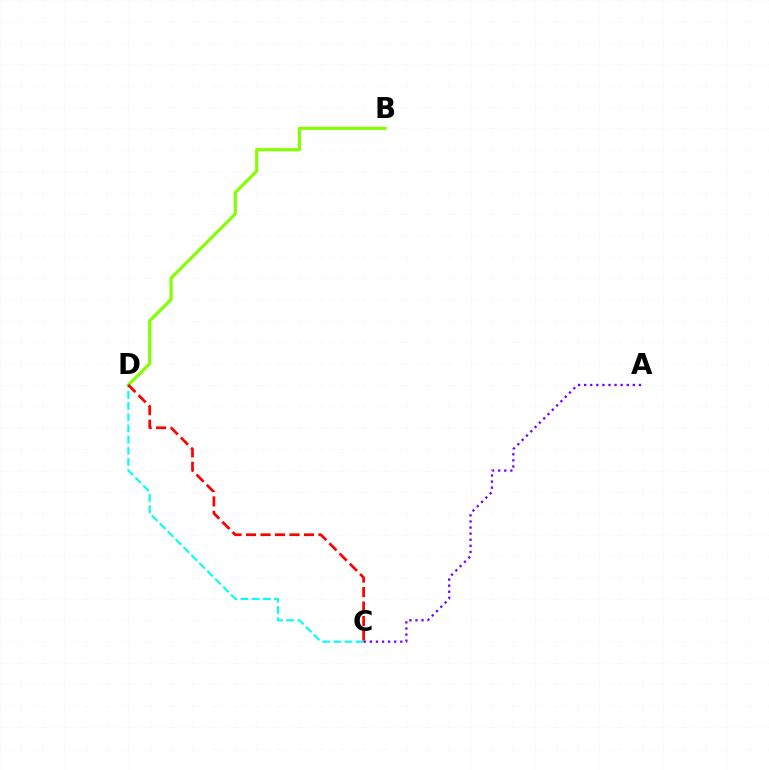{('B', 'D'): [{'color': '#84ff00', 'line_style': 'solid', 'thickness': 2.27}], ('C', 'D'): [{'color': '#00fff6', 'line_style': 'dashed', 'thickness': 1.52}, {'color': '#ff0000', 'line_style': 'dashed', 'thickness': 1.97}], ('A', 'C'): [{'color': '#7200ff', 'line_style': 'dotted', 'thickness': 1.65}]}